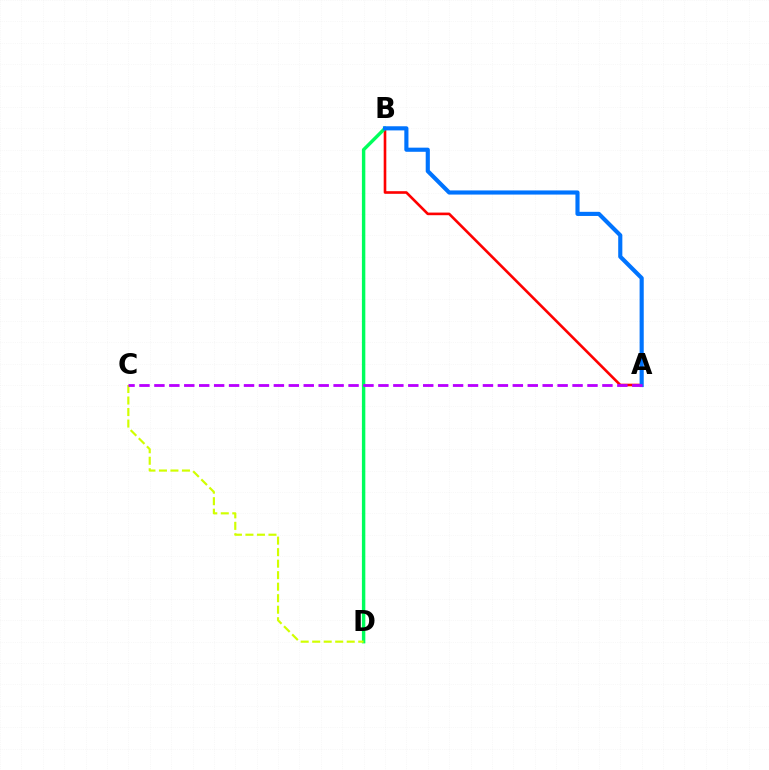{('A', 'B'): [{'color': '#ff0000', 'line_style': 'solid', 'thickness': 1.89}, {'color': '#0074ff', 'line_style': 'solid', 'thickness': 2.98}], ('B', 'D'): [{'color': '#00ff5c', 'line_style': 'solid', 'thickness': 2.46}], ('C', 'D'): [{'color': '#d1ff00', 'line_style': 'dashed', 'thickness': 1.56}], ('A', 'C'): [{'color': '#b900ff', 'line_style': 'dashed', 'thickness': 2.03}]}